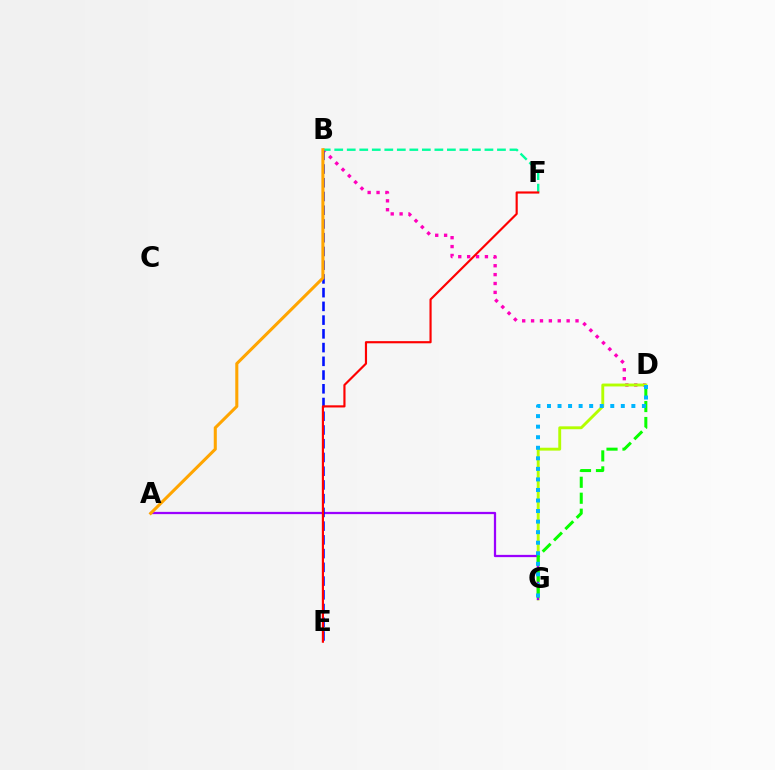{('B', 'D'): [{'color': '#ff00bd', 'line_style': 'dotted', 'thickness': 2.41}], ('D', 'G'): [{'color': '#b3ff00', 'line_style': 'solid', 'thickness': 2.08}, {'color': '#08ff00', 'line_style': 'dashed', 'thickness': 2.17}, {'color': '#00b5ff', 'line_style': 'dotted', 'thickness': 2.87}], ('A', 'G'): [{'color': '#9b00ff', 'line_style': 'solid', 'thickness': 1.63}], ('B', 'F'): [{'color': '#00ff9d', 'line_style': 'dashed', 'thickness': 1.7}], ('B', 'E'): [{'color': '#0010ff', 'line_style': 'dashed', 'thickness': 1.87}], ('A', 'B'): [{'color': '#ffa500', 'line_style': 'solid', 'thickness': 2.2}], ('E', 'F'): [{'color': '#ff0000', 'line_style': 'solid', 'thickness': 1.55}]}